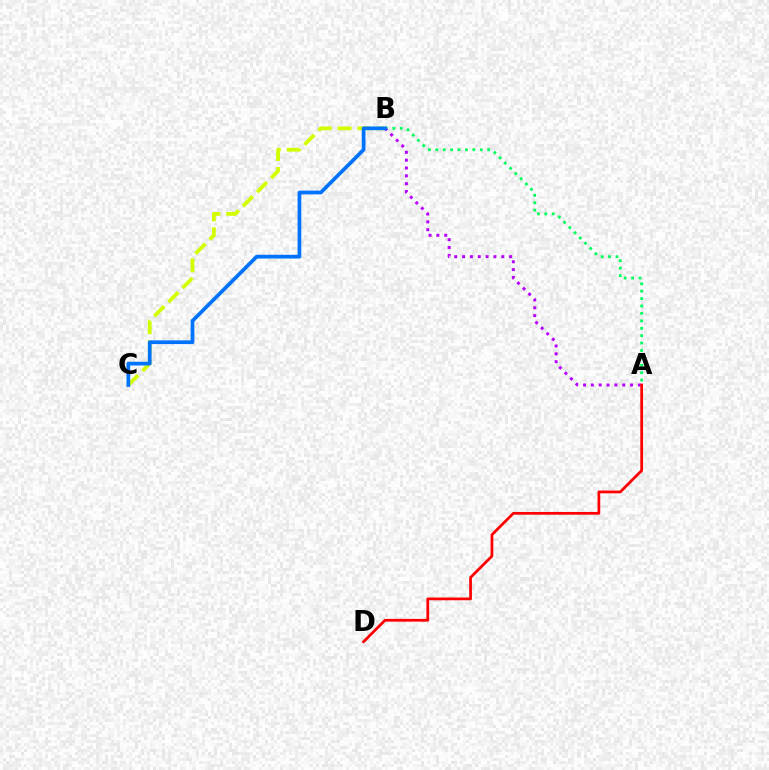{('B', 'C'): [{'color': '#d1ff00', 'line_style': 'dashed', 'thickness': 2.7}, {'color': '#0074ff', 'line_style': 'solid', 'thickness': 2.69}], ('A', 'B'): [{'color': '#00ff5c', 'line_style': 'dotted', 'thickness': 2.01}, {'color': '#b900ff', 'line_style': 'dotted', 'thickness': 2.13}], ('A', 'D'): [{'color': '#ff0000', 'line_style': 'solid', 'thickness': 1.97}]}